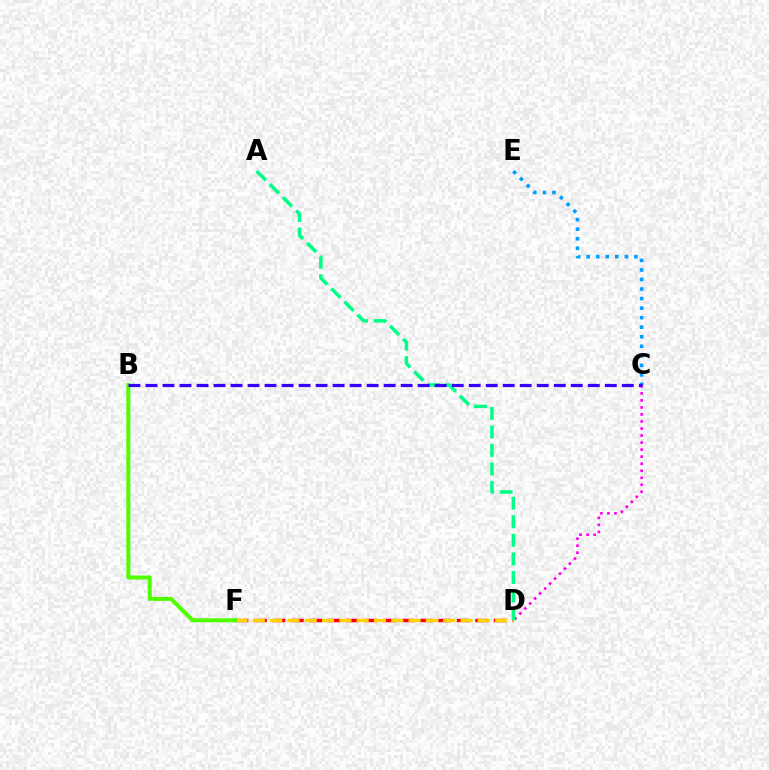{('C', 'D'): [{'color': '#ff00ed', 'line_style': 'dotted', 'thickness': 1.91}], ('C', 'E'): [{'color': '#009eff', 'line_style': 'dotted', 'thickness': 2.59}], ('D', 'F'): [{'color': '#ff0000', 'line_style': 'dashed', 'thickness': 2.51}, {'color': '#ffd500', 'line_style': 'dashed', 'thickness': 2.35}], ('B', 'F'): [{'color': '#4fff00', 'line_style': 'solid', 'thickness': 2.9}], ('A', 'D'): [{'color': '#00ff86', 'line_style': 'dashed', 'thickness': 2.52}], ('B', 'C'): [{'color': '#3700ff', 'line_style': 'dashed', 'thickness': 2.31}]}